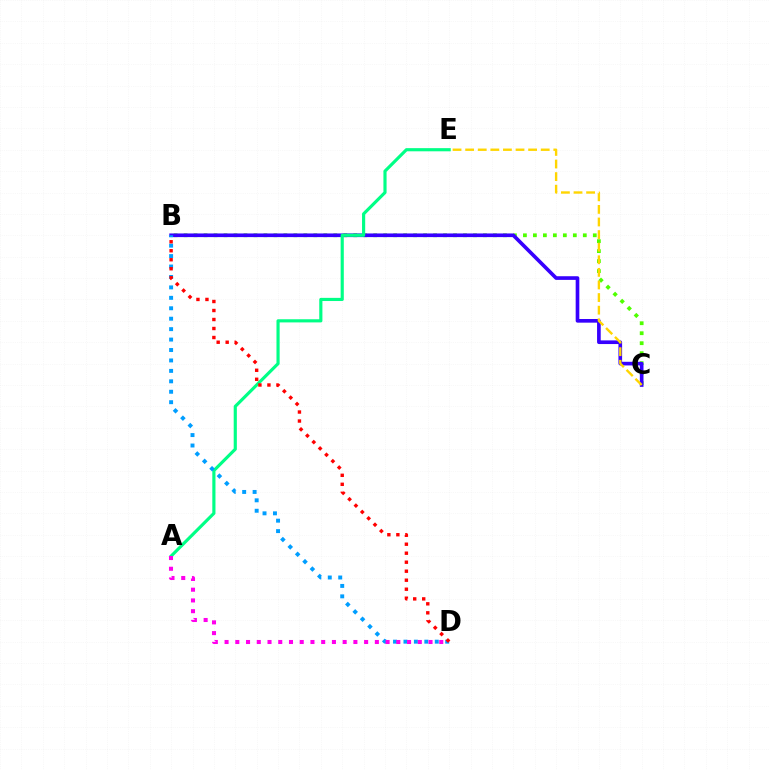{('B', 'C'): [{'color': '#4fff00', 'line_style': 'dotted', 'thickness': 2.71}, {'color': '#3700ff', 'line_style': 'solid', 'thickness': 2.63}], ('C', 'E'): [{'color': '#ffd500', 'line_style': 'dashed', 'thickness': 1.71}], ('A', 'E'): [{'color': '#00ff86', 'line_style': 'solid', 'thickness': 2.27}], ('B', 'D'): [{'color': '#009eff', 'line_style': 'dotted', 'thickness': 2.84}, {'color': '#ff0000', 'line_style': 'dotted', 'thickness': 2.45}], ('A', 'D'): [{'color': '#ff00ed', 'line_style': 'dotted', 'thickness': 2.92}]}